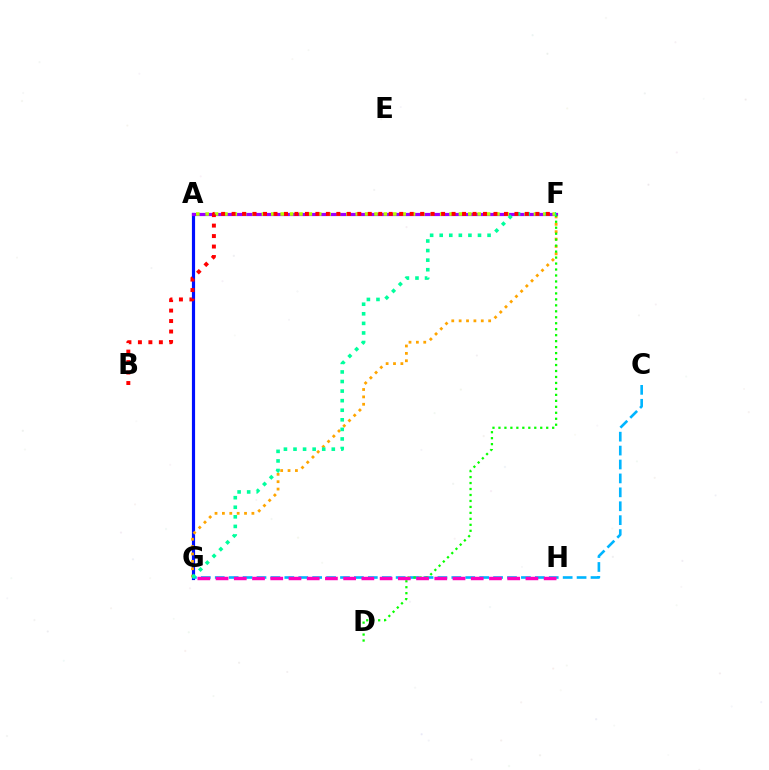{('A', 'G'): [{'color': '#0010ff', 'line_style': 'solid', 'thickness': 2.28}], ('C', 'G'): [{'color': '#00b5ff', 'line_style': 'dashed', 'thickness': 1.89}], ('A', 'F'): [{'color': '#9b00ff', 'line_style': 'solid', 'thickness': 2.3}, {'color': '#b3ff00', 'line_style': 'dotted', 'thickness': 2.55}], ('F', 'G'): [{'color': '#ffa500', 'line_style': 'dotted', 'thickness': 2.0}, {'color': '#00ff9d', 'line_style': 'dotted', 'thickness': 2.6}], ('D', 'F'): [{'color': '#08ff00', 'line_style': 'dotted', 'thickness': 1.62}], ('G', 'H'): [{'color': '#ff00bd', 'line_style': 'dashed', 'thickness': 2.48}], ('B', 'F'): [{'color': '#ff0000', 'line_style': 'dotted', 'thickness': 2.85}]}